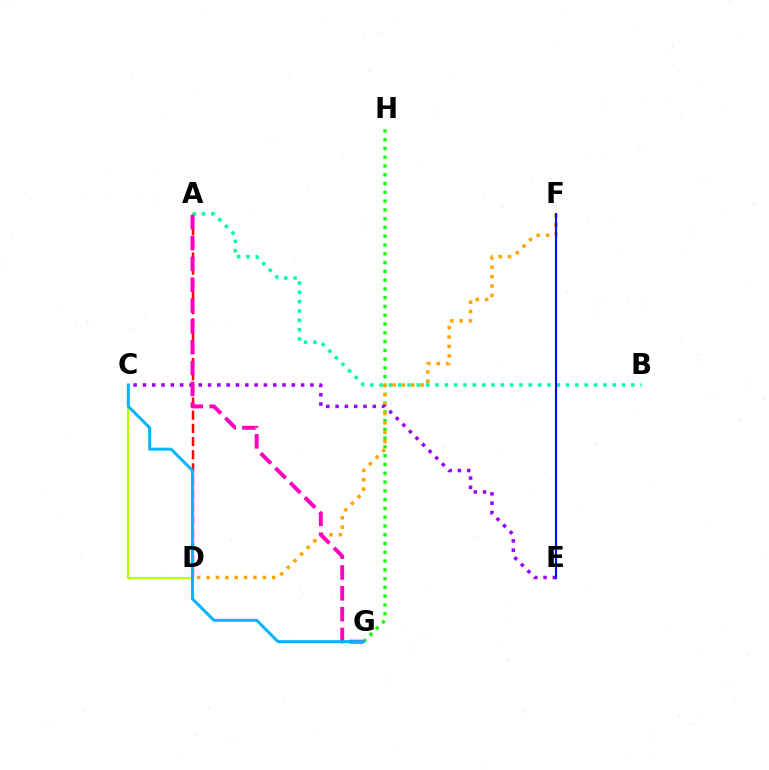{('G', 'H'): [{'color': '#08ff00', 'line_style': 'dotted', 'thickness': 2.39}], ('C', 'D'): [{'color': '#b3ff00', 'line_style': 'solid', 'thickness': 1.57}], ('D', 'F'): [{'color': '#ffa500', 'line_style': 'dotted', 'thickness': 2.55}], ('A', 'D'): [{'color': '#ff0000', 'line_style': 'dashed', 'thickness': 1.79}], ('A', 'B'): [{'color': '#00ff9d', 'line_style': 'dotted', 'thickness': 2.53}], ('C', 'E'): [{'color': '#9b00ff', 'line_style': 'dotted', 'thickness': 2.53}], ('A', 'G'): [{'color': '#ff00bd', 'line_style': 'dashed', 'thickness': 2.83}], ('C', 'G'): [{'color': '#00b5ff', 'line_style': 'solid', 'thickness': 2.16}], ('E', 'F'): [{'color': '#0010ff', 'line_style': 'solid', 'thickness': 1.55}]}